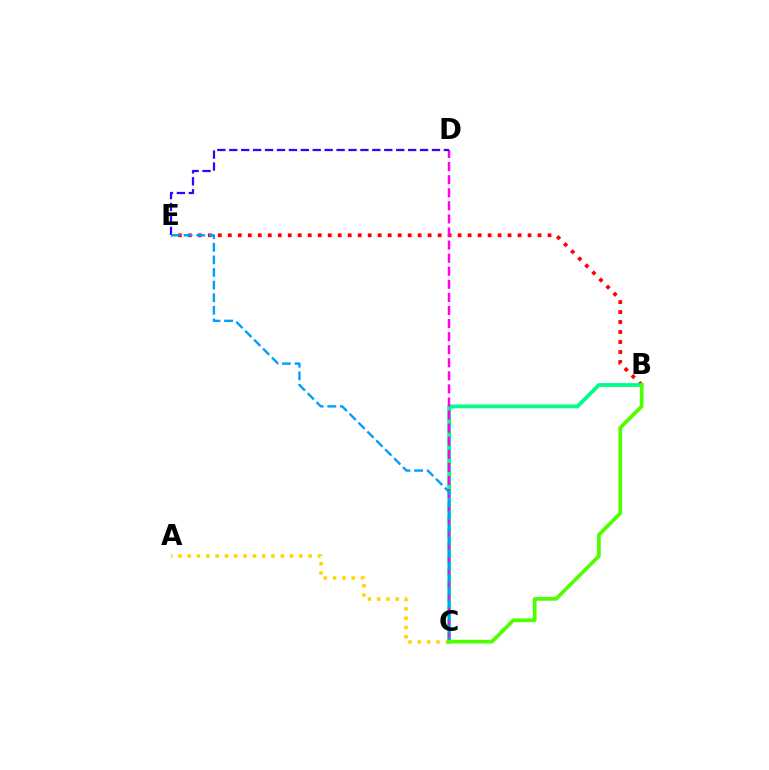{('B', 'E'): [{'color': '#ff0000', 'line_style': 'dotted', 'thickness': 2.71}], ('A', 'C'): [{'color': '#ffd500', 'line_style': 'dotted', 'thickness': 2.53}], ('B', 'C'): [{'color': '#00ff86', 'line_style': 'solid', 'thickness': 2.73}, {'color': '#4fff00', 'line_style': 'solid', 'thickness': 2.67}], ('C', 'D'): [{'color': '#ff00ed', 'line_style': 'dashed', 'thickness': 1.78}], ('D', 'E'): [{'color': '#3700ff', 'line_style': 'dashed', 'thickness': 1.62}], ('C', 'E'): [{'color': '#009eff', 'line_style': 'dashed', 'thickness': 1.71}]}